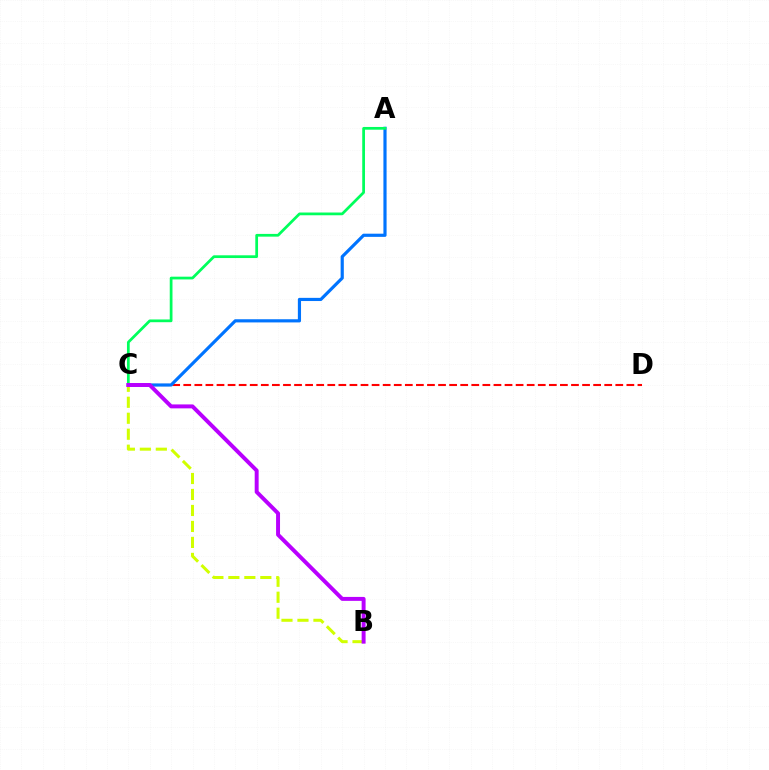{('C', 'D'): [{'color': '#ff0000', 'line_style': 'dashed', 'thickness': 1.5}], ('A', 'C'): [{'color': '#0074ff', 'line_style': 'solid', 'thickness': 2.28}, {'color': '#00ff5c', 'line_style': 'solid', 'thickness': 1.97}], ('B', 'C'): [{'color': '#d1ff00', 'line_style': 'dashed', 'thickness': 2.17}, {'color': '#b900ff', 'line_style': 'solid', 'thickness': 2.84}]}